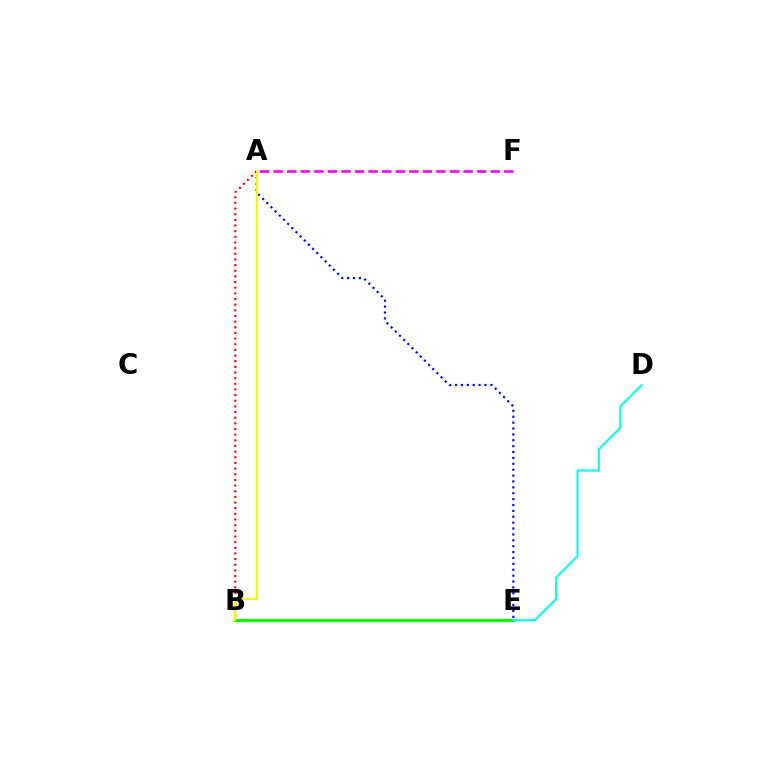{('A', 'B'): [{'color': '#ff0000', 'line_style': 'dotted', 'thickness': 1.54}, {'color': '#fcf500', 'line_style': 'solid', 'thickness': 1.58}], ('B', 'E'): [{'color': '#08ff00', 'line_style': 'solid', 'thickness': 2.17}], ('D', 'E'): [{'color': '#00fff6', 'line_style': 'solid', 'thickness': 1.5}], ('A', 'E'): [{'color': '#0010ff', 'line_style': 'dotted', 'thickness': 1.6}], ('A', 'F'): [{'color': '#ee00ff', 'line_style': 'dashed', 'thickness': 1.84}]}